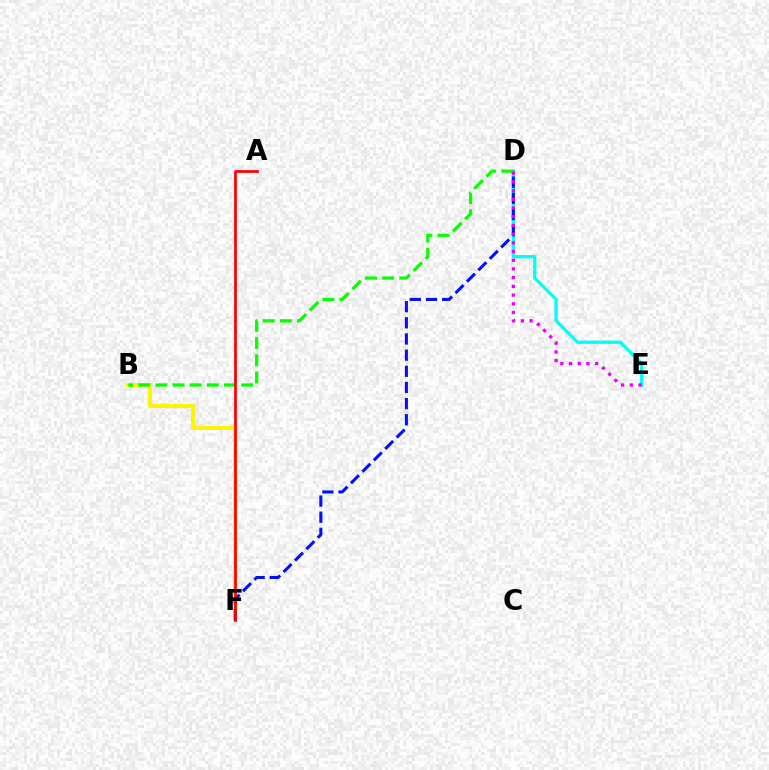{('B', 'F'): [{'color': '#fcf500', 'line_style': 'solid', 'thickness': 2.88}], ('D', 'E'): [{'color': '#00fff6', 'line_style': 'solid', 'thickness': 2.35}, {'color': '#ee00ff', 'line_style': 'dotted', 'thickness': 2.37}], ('D', 'F'): [{'color': '#0010ff', 'line_style': 'dashed', 'thickness': 2.19}], ('B', 'D'): [{'color': '#08ff00', 'line_style': 'dashed', 'thickness': 2.33}], ('A', 'F'): [{'color': '#ff0000', 'line_style': 'solid', 'thickness': 1.98}]}